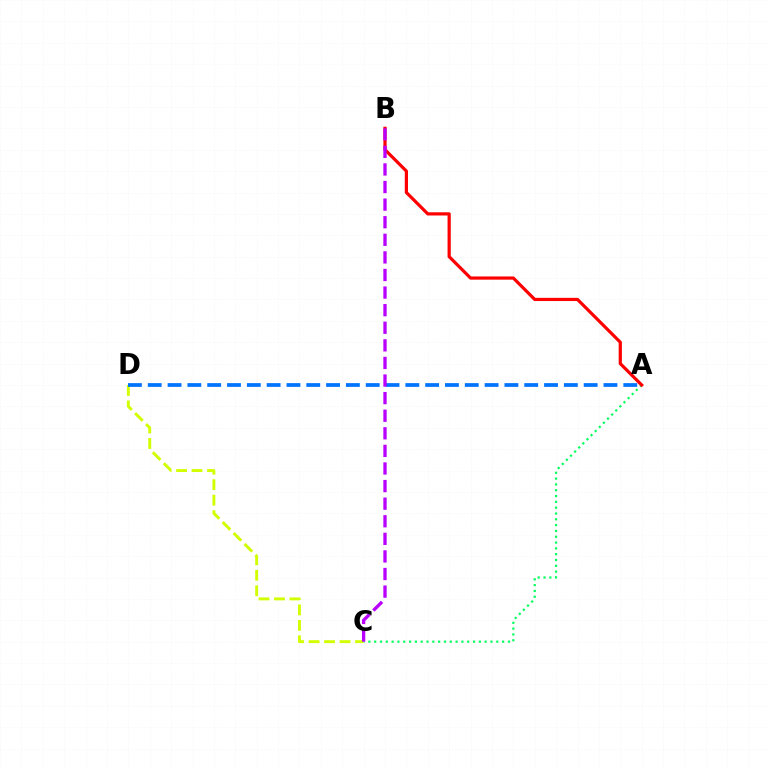{('A', 'C'): [{'color': '#00ff5c', 'line_style': 'dotted', 'thickness': 1.58}], ('C', 'D'): [{'color': '#d1ff00', 'line_style': 'dashed', 'thickness': 2.1}], ('A', 'D'): [{'color': '#0074ff', 'line_style': 'dashed', 'thickness': 2.69}], ('A', 'B'): [{'color': '#ff0000', 'line_style': 'solid', 'thickness': 2.31}], ('B', 'C'): [{'color': '#b900ff', 'line_style': 'dashed', 'thickness': 2.39}]}